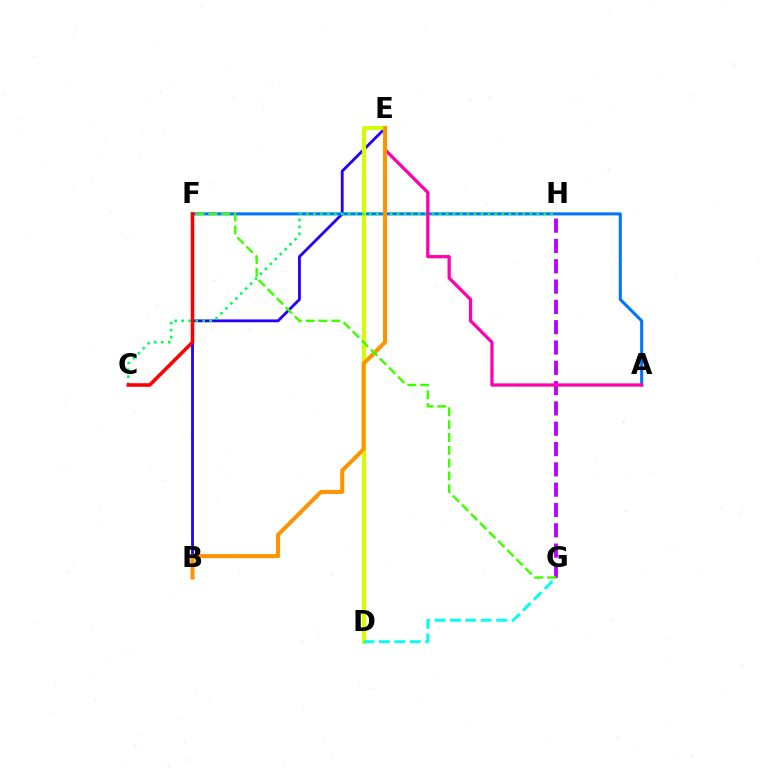{('B', 'E'): [{'color': '#2500ff', 'line_style': 'solid', 'thickness': 2.03}, {'color': '#ff9400', 'line_style': 'solid', 'thickness': 2.91}], ('A', 'F'): [{'color': '#0074ff', 'line_style': 'solid', 'thickness': 2.19}], ('G', 'H'): [{'color': '#b900ff', 'line_style': 'dashed', 'thickness': 2.76}], ('D', 'E'): [{'color': '#d1ff00', 'line_style': 'solid', 'thickness': 2.94}], ('C', 'H'): [{'color': '#00ff5c', 'line_style': 'dotted', 'thickness': 1.9}], ('C', 'F'): [{'color': '#ff0000', 'line_style': 'solid', 'thickness': 2.57}], ('A', 'E'): [{'color': '#ff00ac', 'line_style': 'solid', 'thickness': 2.33}], ('D', 'G'): [{'color': '#00fff6', 'line_style': 'dashed', 'thickness': 2.09}], ('F', 'G'): [{'color': '#3dff00', 'line_style': 'dashed', 'thickness': 1.74}]}